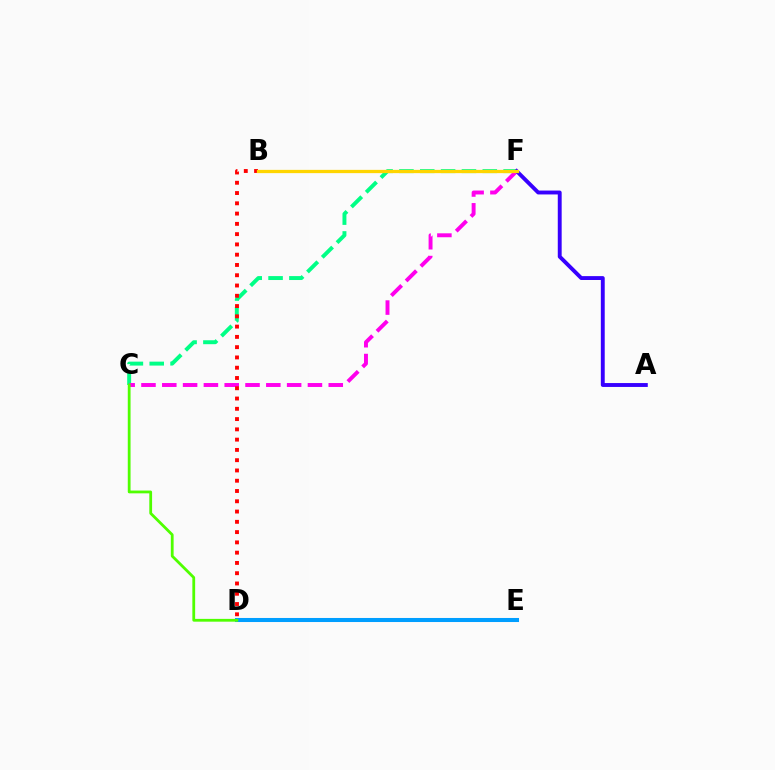{('C', 'F'): [{'color': '#00ff86', 'line_style': 'dashed', 'thickness': 2.83}, {'color': '#ff00ed', 'line_style': 'dashed', 'thickness': 2.83}], ('B', 'D'): [{'color': '#ff0000', 'line_style': 'dotted', 'thickness': 2.79}], ('D', 'E'): [{'color': '#009eff', 'line_style': 'solid', 'thickness': 2.92}], ('C', 'D'): [{'color': '#4fff00', 'line_style': 'solid', 'thickness': 2.01}], ('A', 'F'): [{'color': '#3700ff', 'line_style': 'solid', 'thickness': 2.8}], ('B', 'F'): [{'color': '#ffd500', 'line_style': 'solid', 'thickness': 2.35}]}